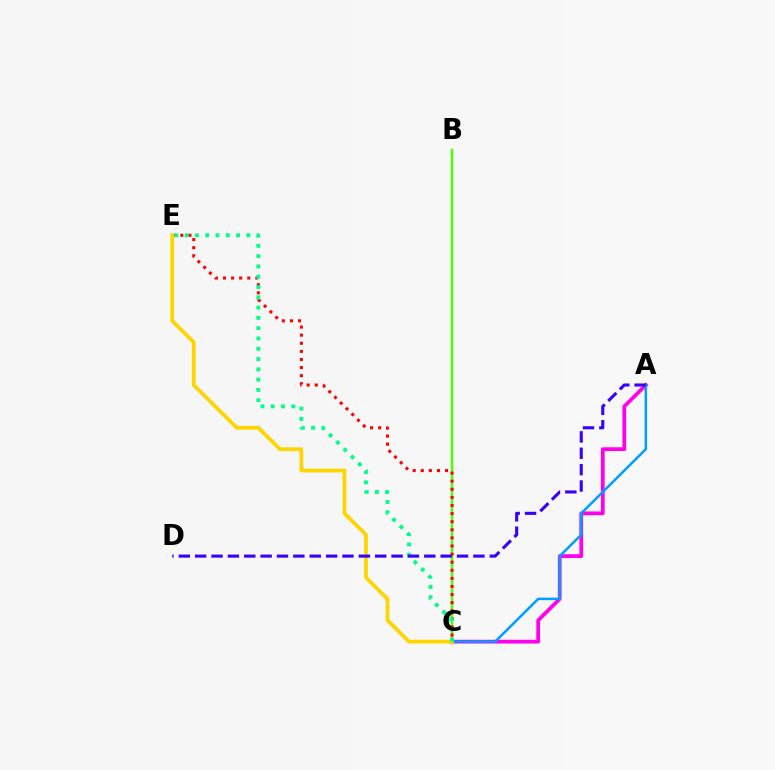{('A', 'C'): [{'color': '#ff00ed', 'line_style': 'solid', 'thickness': 2.7}, {'color': '#009eff', 'line_style': 'solid', 'thickness': 1.81}], ('B', 'C'): [{'color': '#4fff00', 'line_style': 'solid', 'thickness': 1.79}], ('C', 'E'): [{'color': '#ff0000', 'line_style': 'dotted', 'thickness': 2.2}, {'color': '#ffd500', 'line_style': 'solid', 'thickness': 2.7}, {'color': '#00ff86', 'line_style': 'dotted', 'thickness': 2.8}], ('A', 'D'): [{'color': '#3700ff', 'line_style': 'dashed', 'thickness': 2.22}]}